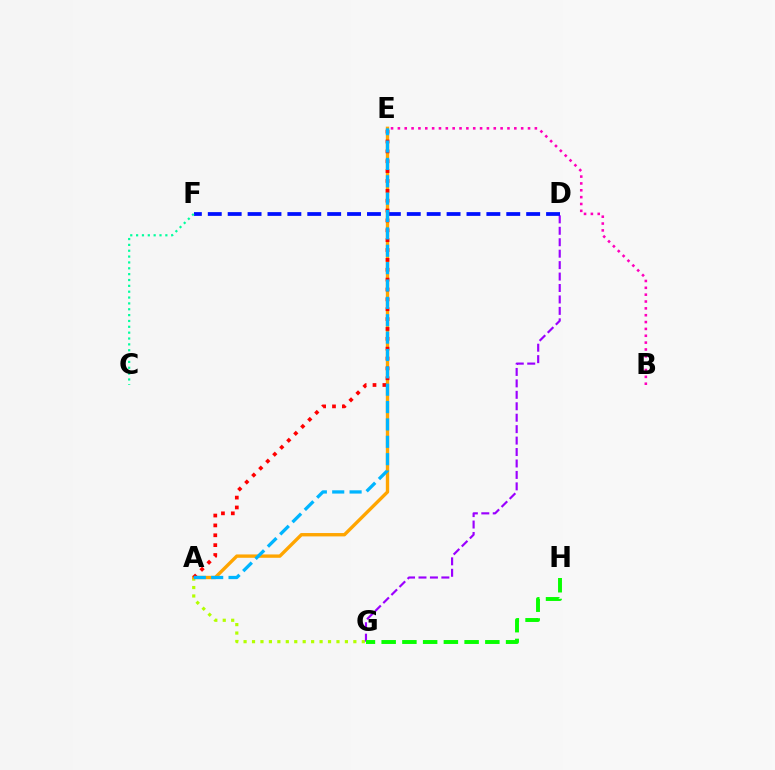{('A', 'G'): [{'color': '#b3ff00', 'line_style': 'dotted', 'thickness': 2.29}], ('B', 'E'): [{'color': '#ff00bd', 'line_style': 'dotted', 'thickness': 1.86}], ('D', 'G'): [{'color': '#9b00ff', 'line_style': 'dashed', 'thickness': 1.55}], ('D', 'F'): [{'color': '#0010ff', 'line_style': 'dashed', 'thickness': 2.7}], ('A', 'E'): [{'color': '#ffa500', 'line_style': 'solid', 'thickness': 2.42}, {'color': '#ff0000', 'line_style': 'dotted', 'thickness': 2.68}, {'color': '#00b5ff', 'line_style': 'dashed', 'thickness': 2.36}], ('C', 'F'): [{'color': '#00ff9d', 'line_style': 'dotted', 'thickness': 1.59}], ('G', 'H'): [{'color': '#08ff00', 'line_style': 'dashed', 'thickness': 2.82}]}